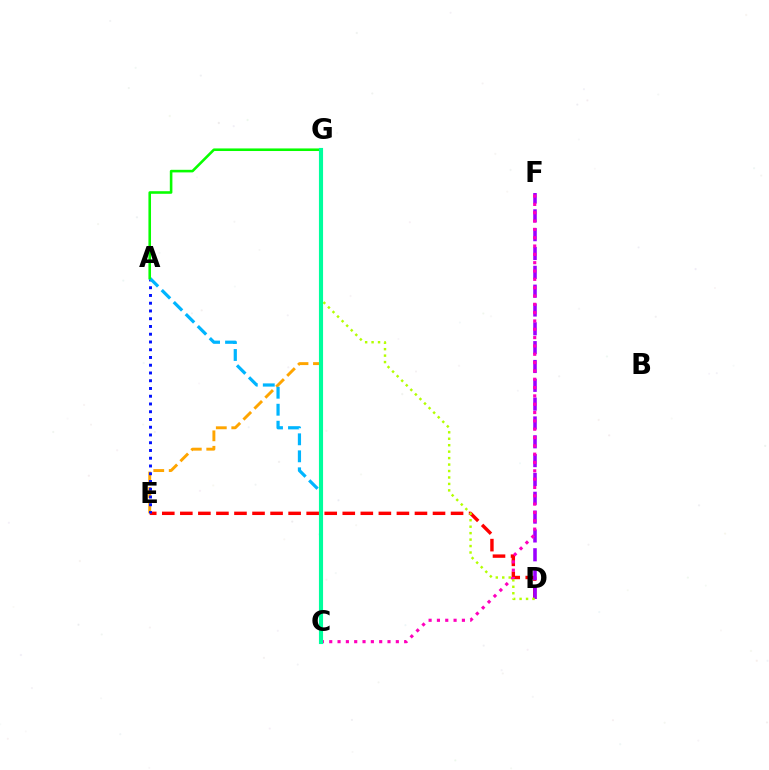{('D', 'E'): [{'color': '#ff0000', 'line_style': 'dashed', 'thickness': 2.45}], ('D', 'F'): [{'color': '#9b00ff', 'line_style': 'dashed', 'thickness': 2.56}], ('C', 'F'): [{'color': '#ff00bd', 'line_style': 'dotted', 'thickness': 2.26}], ('E', 'G'): [{'color': '#ffa500', 'line_style': 'dashed', 'thickness': 2.1}], ('A', 'E'): [{'color': '#0010ff', 'line_style': 'dotted', 'thickness': 2.11}], ('A', 'C'): [{'color': '#00b5ff', 'line_style': 'dashed', 'thickness': 2.31}], ('D', 'G'): [{'color': '#b3ff00', 'line_style': 'dotted', 'thickness': 1.75}], ('A', 'G'): [{'color': '#08ff00', 'line_style': 'solid', 'thickness': 1.86}], ('C', 'G'): [{'color': '#00ff9d', 'line_style': 'solid', 'thickness': 2.97}]}